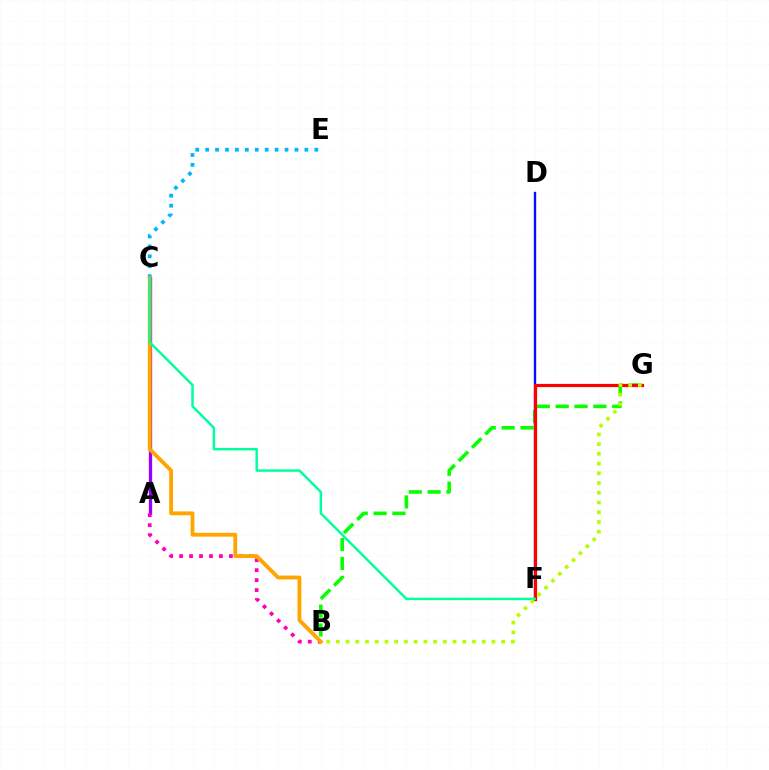{('B', 'G'): [{'color': '#08ff00', 'line_style': 'dashed', 'thickness': 2.56}, {'color': '#b3ff00', 'line_style': 'dotted', 'thickness': 2.64}], ('C', 'E'): [{'color': '#00b5ff', 'line_style': 'dotted', 'thickness': 2.7}], ('D', 'F'): [{'color': '#0010ff', 'line_style': 'solid', 'thickness': 1.68}], ('A', 'C'): [{'color': '#9b00ff', 'line_style': 'solid', 'thickness': 2.37}], ('F', 'G'): [{'color': '#ff0000', 'line_style': 'solid', 'thickness': 2.3}], ('A', 'B'): [{'color': '#ff00bd', 'line_style': 'dotted', 'thickness': 2.71}], ('B', 'C'): [{'color': '#ffa500', 'line_style': 'solid', 'thickness': 2.77}], ('C', 'F'): [{'color': '#00ff9d', 'line_style': 'solid', 'thickness': 1.77}]}